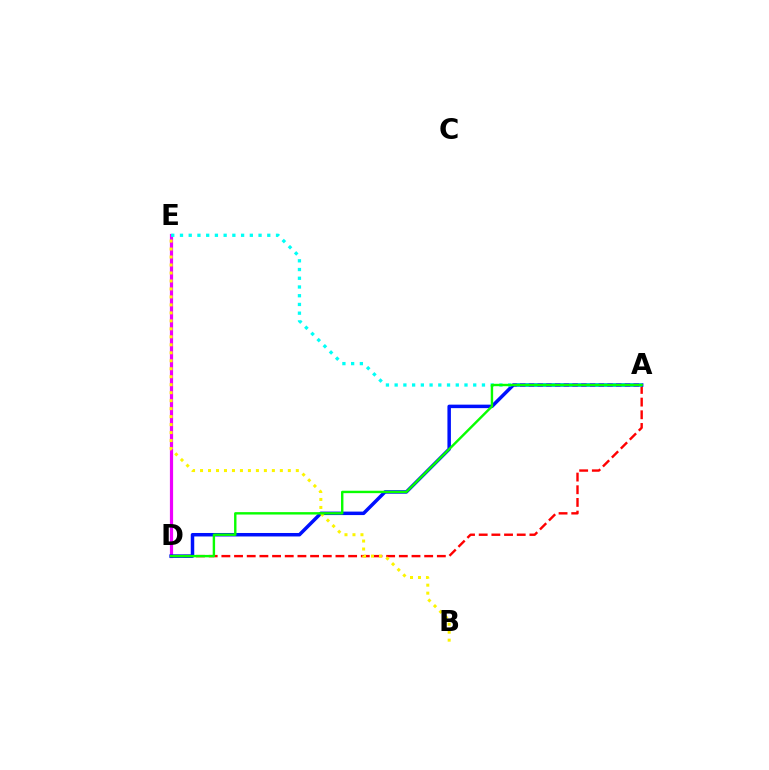{('D', 'E'): [{'color': '#ee00ff', 'line_style': 'solid', 'thickness': 2.3}], ('A', 'D'): [{'color': '#ff0000', 'line_style': 'dashed', 'thickness': 1.72}, {'color': '#0010ff', 'line_style': 'solid', 'thickness': 2.51}, {'color': '#08ff00', 'line_style': 'solid', 'thickness': 1.73}], ('B', 'E'): [{'color': '#fcf500', 'line_style': 'dotted', 'thickness': 2.17}], ('A', 'E'): [{'color': '#00fff6', 'line_style': 'dotted', 'thickness': 2.37}]}